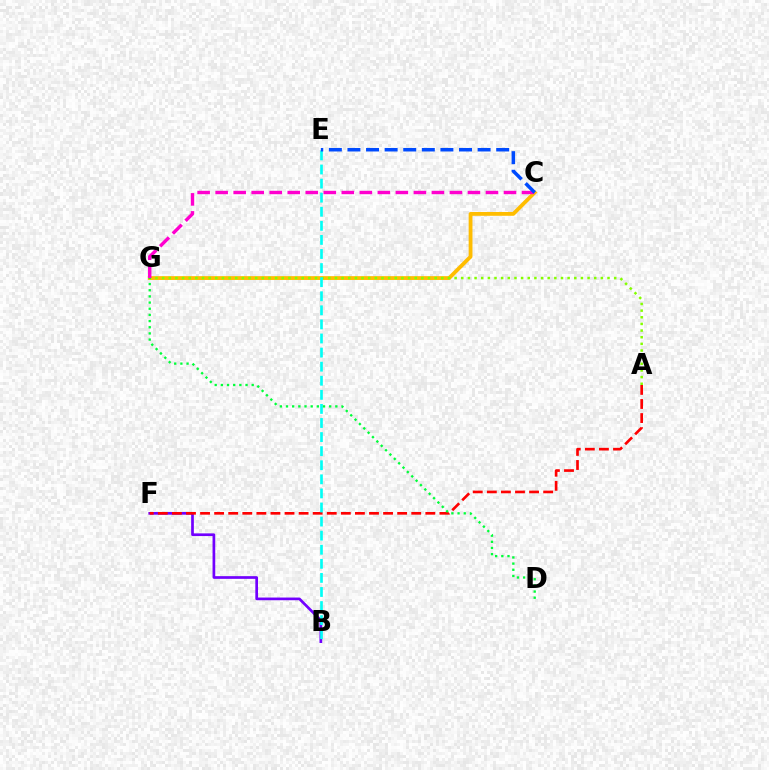{('C', 'G'): [{'color': '#ffbd00', 'line_style': 'solid', 'thickness': 2.74}, {'color': '#ff00cf', 'line_style': 'dashed', 'thickness': 2.45}], ('B', 'F'): [{'color': '#7200ff', 'line_style': 'solid', 'thickness': 1.94}], ('A', 'G'): [{'color': '#84ff00', 'line_style': 'dotted', 'thickness': 1.81}], ('A', 'F'): [{'color': '#ff0000', 'line_style': 'dashed', 'thickness': 1.91}], ('B', 'E'): [{'color': '#00fff6', 'line_style': 'dashed', 'thickness': 1.91}], ('C', 'E'): [{'color': '#004bff', 'line_style': 'dashed', 'thickness': 2.53}], ('D', 'G'): [{'color': '#00ff39', 'line_style': 'dotted', 'thickness': 1.68}]}